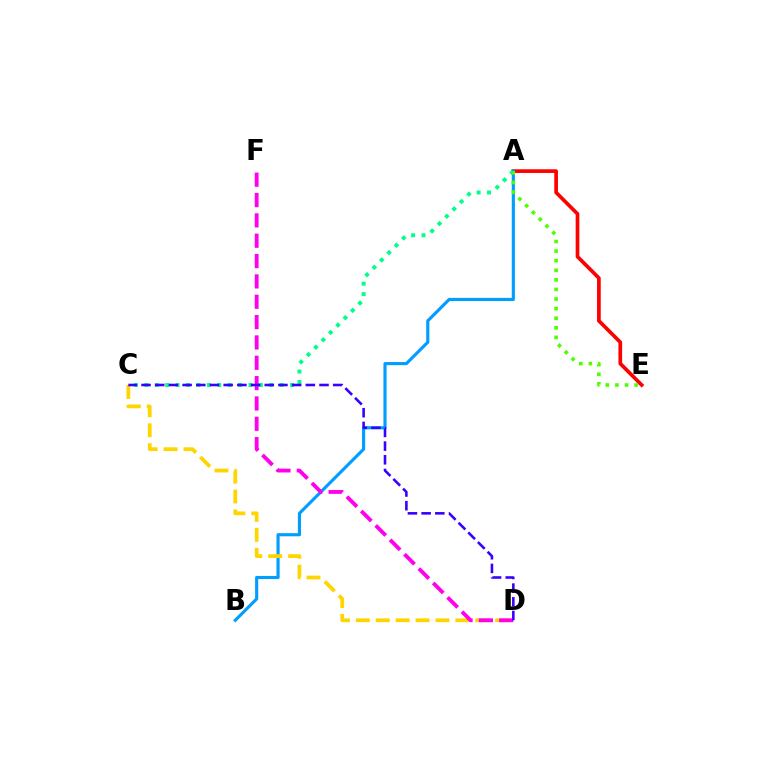{('A', 'E'): [{'color': '#ff0000', 'line_style': 'solid', 'thickness': 2.66}, {'color': '#4fff00', 'line_style': 'dotted', 'thickness': 2.61}], ('A', 'C'): [{'color': '#00ff86', 'line_style': 'dotted', 'thickness': 2.83}], ('A', 'B'): [{'color': '#009eff', 'line_style': 'solid', 'thickness': 2.26}], ('C', 'D'): [{'color': '#ffd500', 'line_style': 'dashed', 'thickness': 2.7}, {'color': '#3700ff', 'line_style': 'dashed', 'thickness': 1.86}], ('D', 'F'): [{'color': '#ff00ed', 'line_style': 'dashed', 'thickness': 2.76}]}